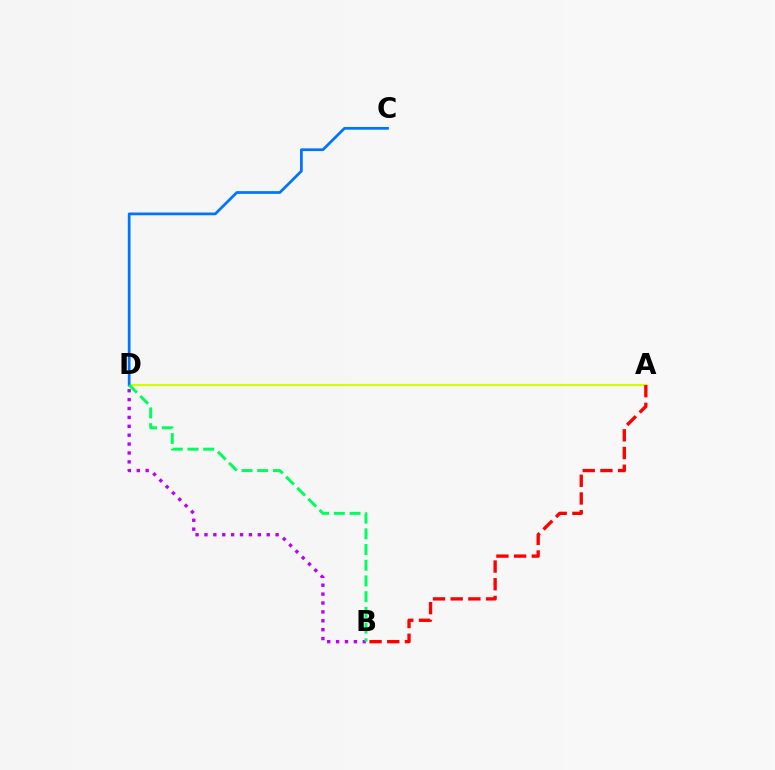{('A', 'D'): [{'color': '#d1ff00', 'line_style': 'solid', 'thickness': 1.59}], ('B', 'D'): [{'color': '#b900ff', 'line_style': 'dotted', 'thickness': 2.42}, {'color': '#00ff5c', 'line_style': 'dashed', 'thickness': 2.13}], ('A', 'B'): [{'color': '#ff0000', 'line_style': 'dashed', 'thickness': 2.4}], ('C', 'D'): [{'color': '#0074ff', 'line_style': 'solid', 'thickness': 1.97}]}